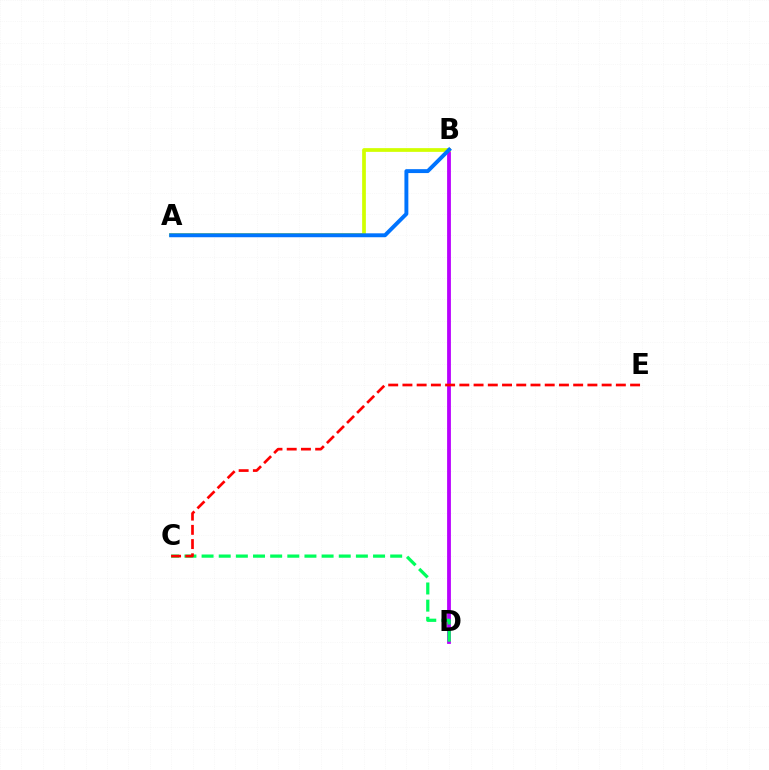{('B', 'D'): [{'color': '#b900ff', 'line_style': 'solid', 'thickness': 2.73}], ('C', 'D'): [{'color': '#00ff5c', 'line_style': 'dashed', 'thickness': 2.33}], ('A', 'B'): [{'color': '#d1ff00', 'line_style': 'solid', 'thickness': 2.68}, {'color': '#0074ff', 'line_style': 'solid', 'thickness': 2.82}], ('C', 'E'): [{'color': '#ff0000', 'line_style': 'dashed', 'thickness': 1.93}]}